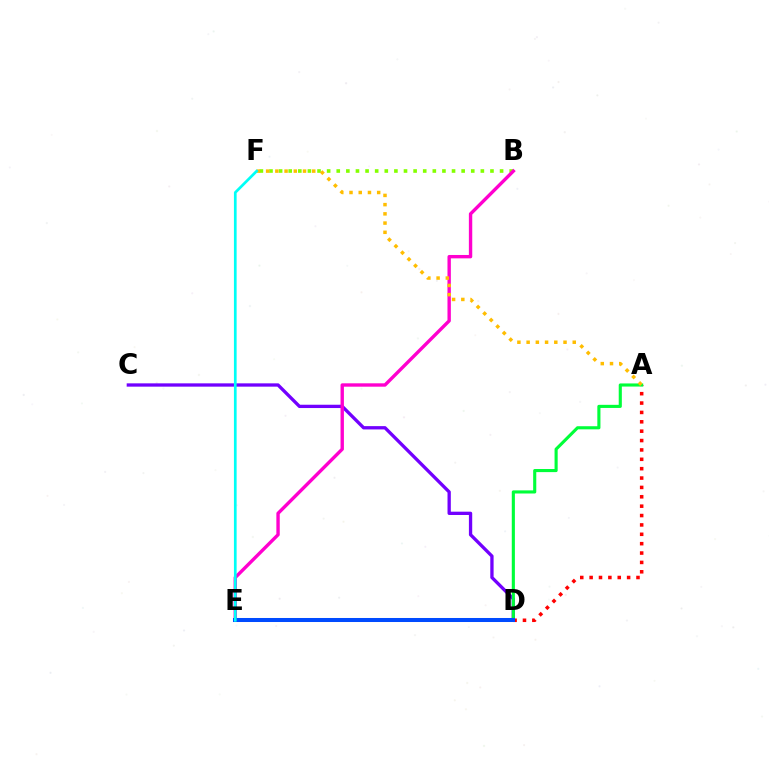{('B', 'F'): [{'color': '#84ff00', 'line_style': 'dotted', 'thickness': 2.61}], ('A', 'D'): [{'color': '#ff0000', 'line_style': 'dotted', 'thickness': 2.55}, {'color': '#00ff39', 'line_style': 'solid', 'thickness': 2.24}], ('C', 'D'): [{'color': '#7200ff', 'line_style': 'solid', 'thickness': 2.38}], ('B', 'E'): [{'color': '#ff00cf', 'line_style': 'solid', 'thickness': 2.43}], ('A', 'F'): [{'color': '#ffbd00', 'line_style': 'dotted', 'thickness': 2.51}], ('D', 'E'): [{'color': '#004bff', 'line_style': 'solid', 'thickness': 2.9}], ('E', 'F'): [{'color': '#00fff6', 'line_style': 'solid', 'thickness': 1.95}]}